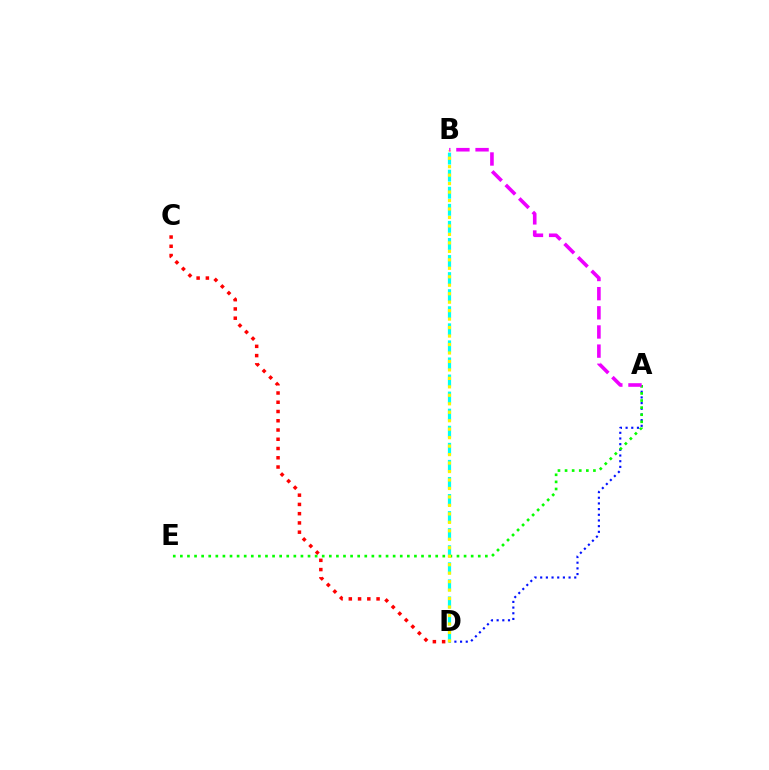{('A', 'D'): [{'color': '#0010ff', 'line_style': 'dotted', 'thickness': 1.54}], ('B', 'D'): [{'color': '#00fff6', 'line_style': 'dashed', 'thickness': 2.32}, {'color': '#fcf500', 'line_style': 'dotted', 'thickness': 2.3}], ('A', 'E'): [{'color': '#08ff00', 'line_style': 'dotted', 'thickness': 1.93}], ('C', 'D'): [{'color': '#ff0000', 'line_style': 'dotted', 'thickness': 2.51}], ('A', 'B'): [{'color': '#ee00ff', 'line_style': 'dashed', 'thickness': 2.6}]}